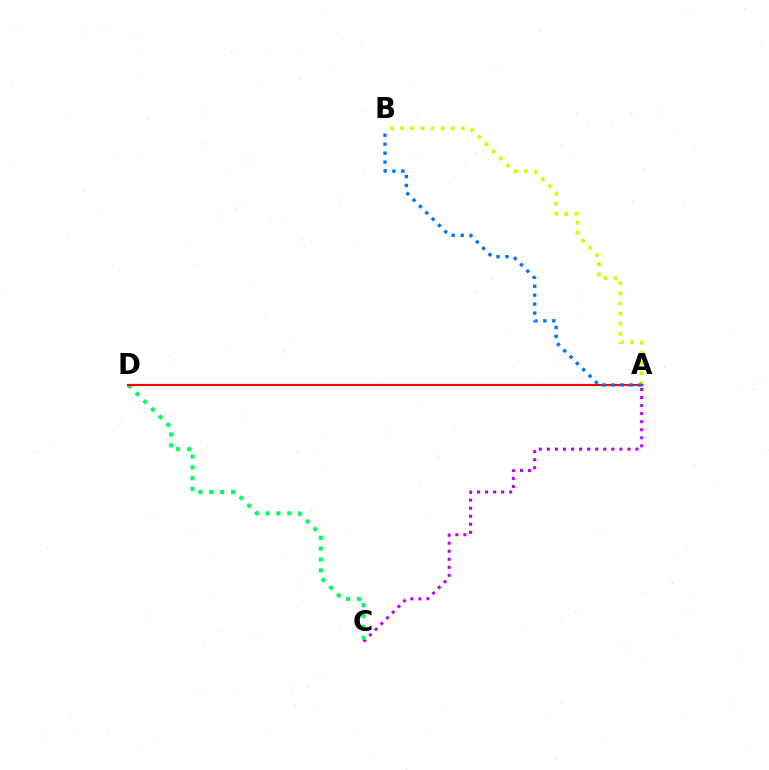{('A', 'C'): [{'color': '#b900ff', 'line_style': 'dotted', 'thickness': 2.19}], ('A', 'B'): [{'color': '#d1ff00', 'line_style': 'dotted', 'thickness': 2.74}, {'color': '#0074ff', 'line_style': 'dotted', 'thickness': 2.43}], ('C', 'D'): [{'color': '#00ff5c', 'line_style': 'dotted', 'thickness': 2.95}], ('A', 'D'): [{'color': '#ff0000', 'line_style': 'solid', 'thickness': 1.57}]}